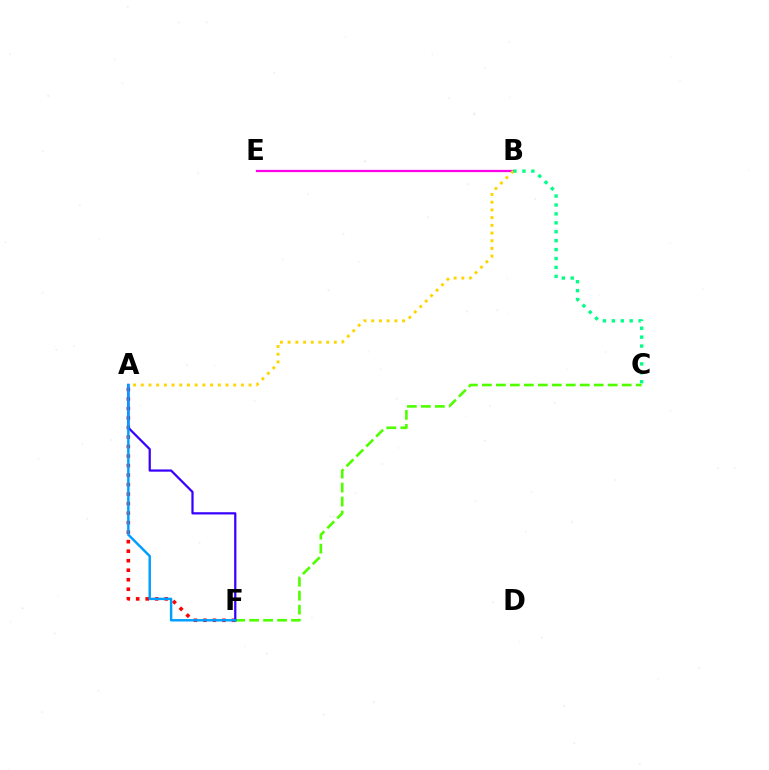{('B', 'E'): [{'color': '#ff00ed', 'line_style': 'solid', 'thickness': 1.63}], ('A', 'F'): [{'color': '#ff0000', 'line_style': 'dotted', 'thickness': 2.58}, {'color': '#3700ff', 'line_style': 'solid', 'thickness': 1.61}, {'color': '#009eff', 'line_style': 'solid', 'thickness': 1.76}], ('C', 'F'): [{'color': '#4fff00', 'line_style': 'dashed', 'thickness': 1.9}], ('A', 'B'): [{'color': '#ffd500', 'line_style': 'dotted', 'thickness': 2.09}], ('B', 'C'): [{'color': '#00ff86', 'line_style': 'dotted', 'thickness': 2.42}]}